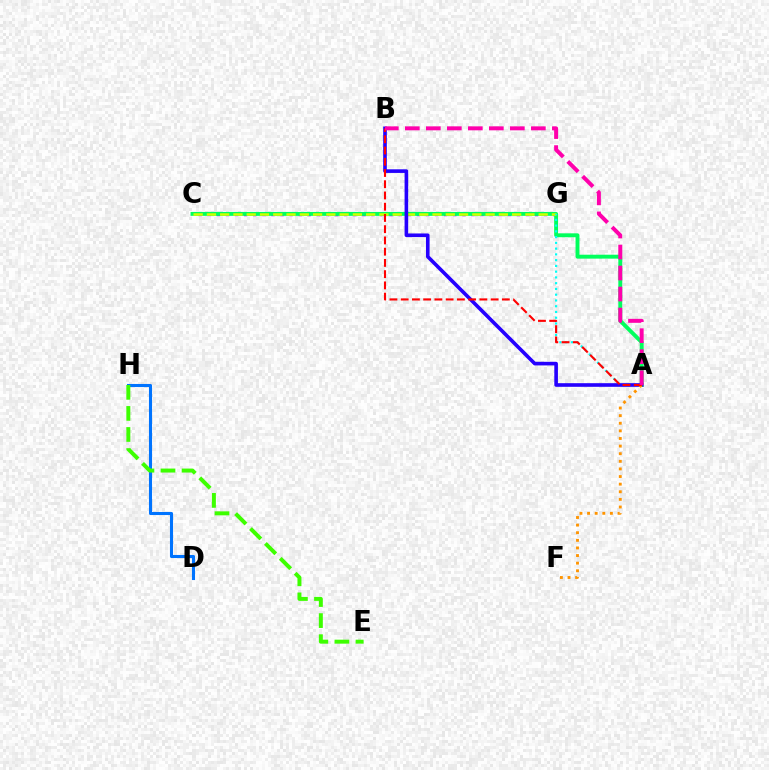{('C', 'G'): [{'color': '#b900ff', 'line_style': 'dotted', 'thickness': 2.47}, {'color': '#d1ff00', 'line_style': 'dashed', 'thickness': 1.8}], ('D', 'H'): [{'color': '#0074ff', 'line_style': 'solid', 'thickness': 2.22}], ('A', 'C'): [{'color': '#00ff5c', 'line_style': 'solid', 'thickness': 2.81}], ('A', 'G'): [{'color': '#00fff6', 'line_style': 'dotted', 'thickness': 1.56}], ('A', 'B'): [{'color': '#2500ff', 'line_style': 'solid', 'thickness': 2.61}, {'color': '#ff0000', 'line_style': 'dashed', 'thickness': 1.53}, {'color': '#ff00ac', 'line_style': 'dashed', 'thickness': 2.85}], ('E', 'H'): [{'color': '#3dff00', 'line_style': 'dashed', 'thickness': 2.86}], ('A', 'F'): [{'color': '#ff9400', 'line_style': 'dotted', 'thickness': 2.07}]}